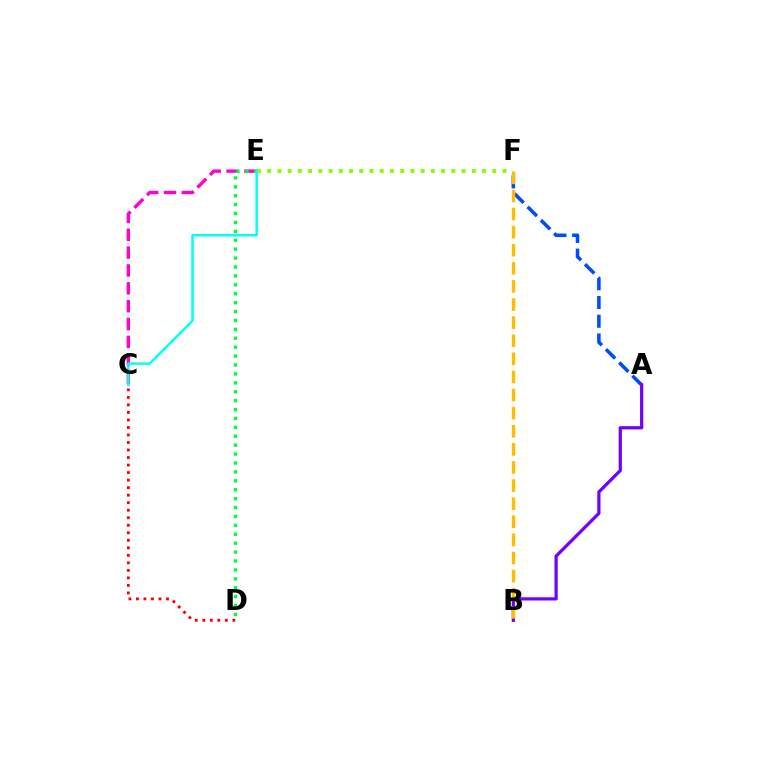{('A', 'F'): [{'color': '#004bff', 'line_style': 'dashed', 'thickness': 2.55}], ('C', 'E'): [{'color': '#ff00cf', 'line_style': 'dashed', 'thickness': 2.43}, {'color': '#00fff6', 'line_style': 'solid', 'thickness': 1.79}], ('D', 'E'): [{'color': '#00ff39', 'line_style': 'dotted', 'thickness': 2.42}], ('E', 'F'): [{'color': '#84ff00', 'line_style': 'dotted', 'thickness': 2.78}], ('C', 'D'): [{'color': '#ff0000', 'line_style': 'dotted', 'thickness': 2.04}], ('A', 'B'): [{'color': '#7200ff', 'line_style': 'solid', 'thickness': 2.32}], ('B', 'F'): [{'color': '#ffbd00', 'line_style': 'dashed', 'thickness': 2.46}]}